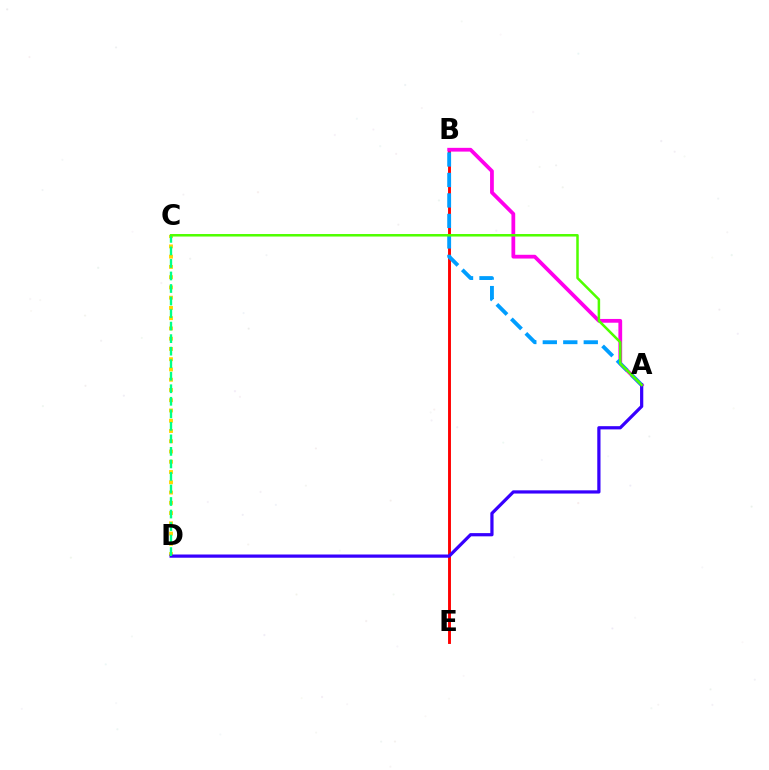{('C', 'D'): [{'color': '#ffd500', 'line_style': 'dotted', 'thickness': 2.79}, {'color': '#00ff86', 'line_style': 'dashed', 'thickness': 1.7}], ('B', 'E'): [{'color': '#ff0000', 'line_style': 'solid', 'thickness': 2.09}], ('A', 'B'): [{'color': '#ff00ed', 'line_style': 'solid', 'thickness': 2.71}, {'color': '#009eff', 'line_style': 'dashed', 'thickness': 2.78}], ('A', 'D'): [{'color': '#3700ff', 'line_style': 'solid', 'thickness': 2.32}], ('A', 'C'): [{'color': '#4fff00', 'line_style': 'solid', 'thickness': 1.81}]}